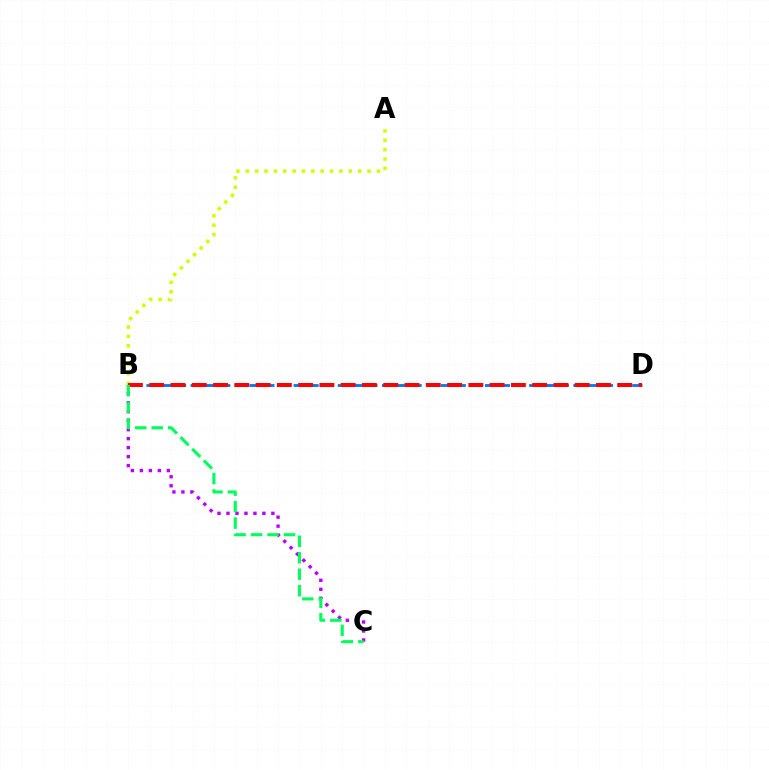{('B', 'C'): [{'color': '#b900ff', 'line_style': 'dotted', 'thickness': 2.44}, {'color': '#00ff5c', 'line_style': 'dashed', 'thickness': 2.24}], ('B', 'D'): [{'color': '#0074ff', 'line_style': 'dashed', 'thickness': 2.0}, {'color': '#ff0000', 'line_style': 'dashed', 'thickness': 2.89}], ('A', 'B'): [{'color': '#d1ff00', 'line_style': 'dotted', 'thickness': 2.54}]}